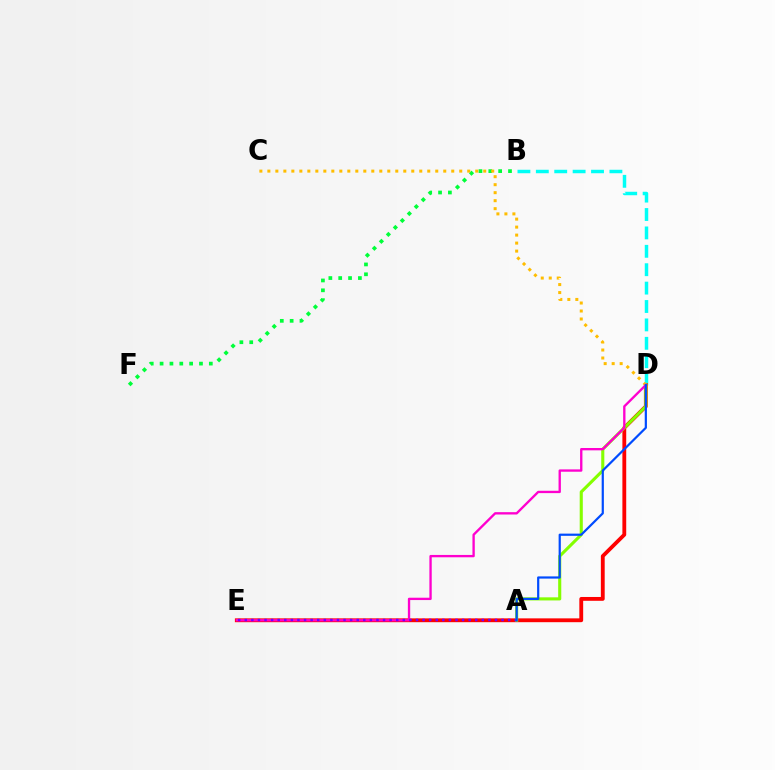{('B', 'D'): [{'color': '#00fff6', 'line_style': 'dashed', 'thickness': 2.5}], ('D', 'E'): [{'color': '#ff0000', 'line_style': 'solid', 'thickness': 2.76}, {'color': '#ff00cf', 'line_style': 'solid', 'thickness': 1.69}], ('B', 'F'): [{'color': '#00ff39', 'line_style': 'dotted', 'thickness': 2.68}], ('A', 'D'): [{'color': '#84ff00', 'line_style': 'solid', 'thickness': 2.23}, {'color': '#004bff', 'line_style': 'solid', 'thickness': 1.59}], ('C', 'D'): [{'color': '#ffbd00', 'line_style': 'dotted', 'thickness': 2.17}], ('A', 'E'): [{'color': '#7200ff', 'line_style': 'dotted', 'thickness': 1.79}]}